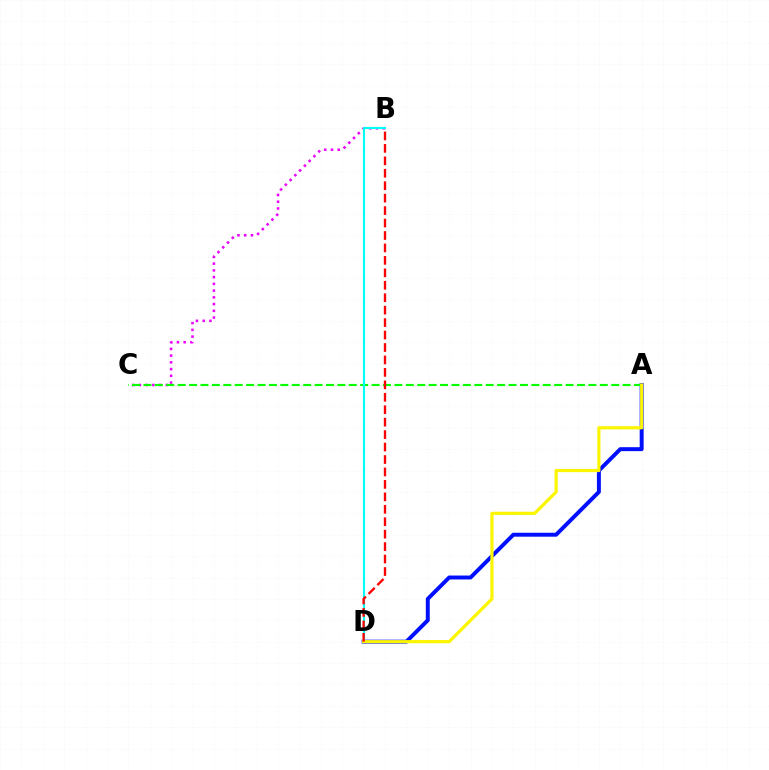{('A', 'D'): [{'color': '#0010ff', 'line_style': 'solid', 'thickness': 2.84}, {'color': '#fcf500', 'line_style': 'solid', 'thickness': 2.29}], ('B', 'C'): [{'color': '#ee00ff', 'line_style': 'dotted', 'thickness': 1.83}], ('A', 'C'): [{'color': '#08ff00', 'line_style': 'dashed', 'thickness': 1.55}], ('B', 'D'): [{'color': '#00fff6', 'line_style': 'solid', 'thickness': 1.54}, {'color': '#ff0000', 'line_style': 'dashed', 'thickness': 1.69}]}